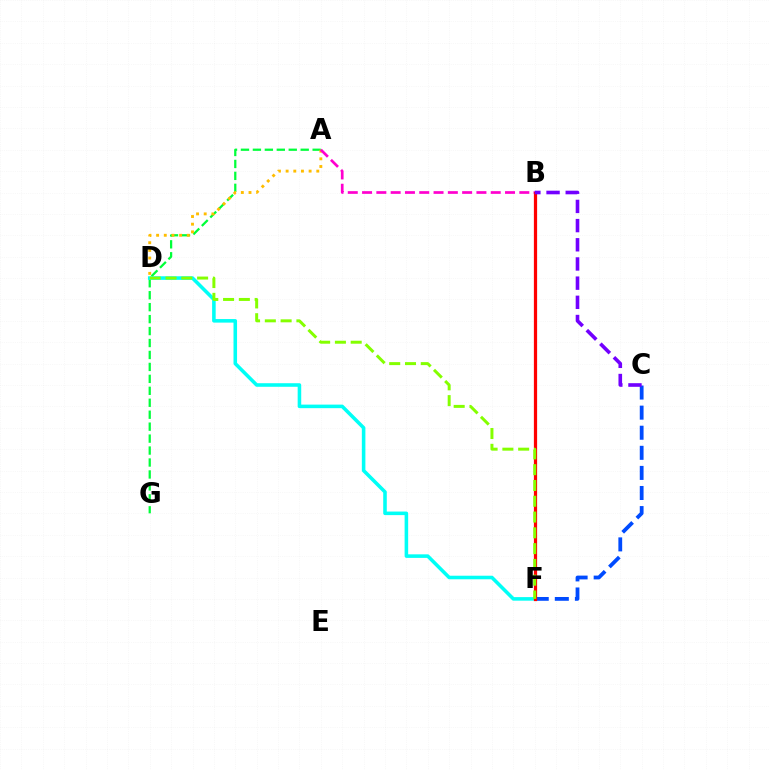{('C', 'F'): [{'color': '#004bff', 'line_style': 'dashed', 'thickness': 2.73}], ('A', 'G'): [{'color': '#00ff39', 'line_style': 'dashed', 'thickness': 1.62}], ('D', 'F'): [{'color': '#00fff6', 'line_style': 'solid', 'thickness': 2.56}, {'color': '#84ff00', 'line_style': 'dashed', 'thickness': 2.14}], ('A', 'D'): [{'color': '#ffbd00', 'line_style': 'dotted', 'thickness': 2.08}], ('A', 'B'): [{'color': '#ff00cf', 'line_style': 'dashed', 'thickness': 1.94}], ('B', 'F'): [{'color': '#ff0000', 'line_style': 'solid', 'thickness': 2.33}], ('B', 'C'): [{'color': '#7200ff', 'line_style': 'dashed', 'thickness': 2.61}]}